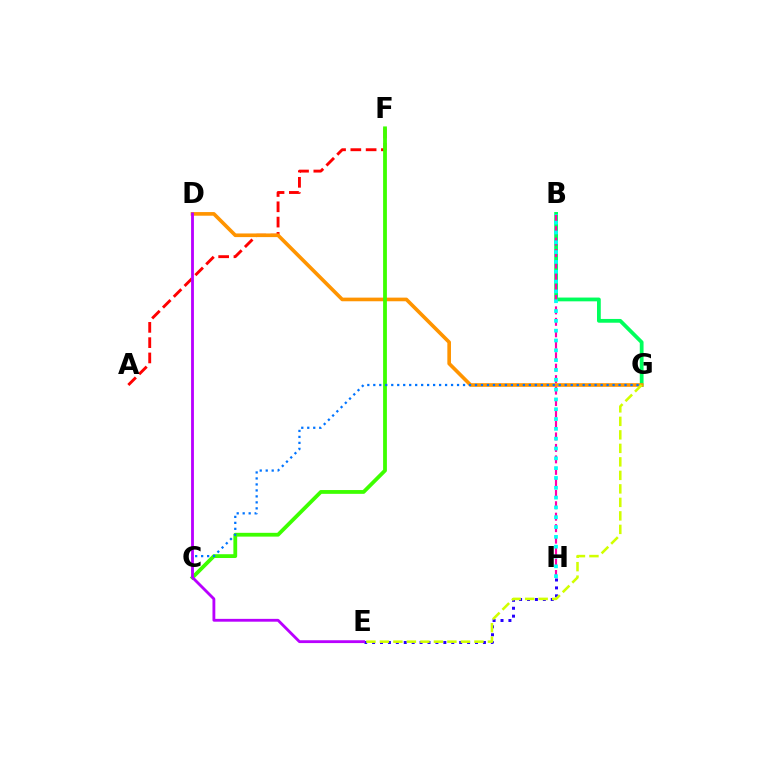{('B', 'G'): [{'color': '#00ff5c', 'line_style': 'solid', 'thickness': 2.72}], ('A', 'F'): [{'color': '#ff0000', 'line_style': 'dashed', 'thickness': 2.08}], ('E', 'H'): [{'color': '#2500ff', 'line_style': 'dotted', 'thickness': 2.15}], ('D', 'G'): [{'color': '#ff9400', 'line_style': 'solid', 'thickness': 2.62}], ('C', 'F'): [{'color': '#3dff00', 'line_style': 'solid', 'thickness': 2.73}], ('B', 'H'): [{'color': '#ff00ac', 'line_style': 'dashed', 'thickness': 1.56}, {'color': '#00fff6', 'line_style': 'dotted', 'thickness': 2.67}], ('C', 'G'): [{'color': '#0074ff', 'line_style': 'dotted', 'thickness': 1.63}], ('E', 'G'): [{'color': '#d1ff00', 'line_style': 'dashed', 'thickness': 1.83}], ('D', 'E'): [{'color': '#b900ff', 'line_style': 'solid', 'thickness': 2.04}]}